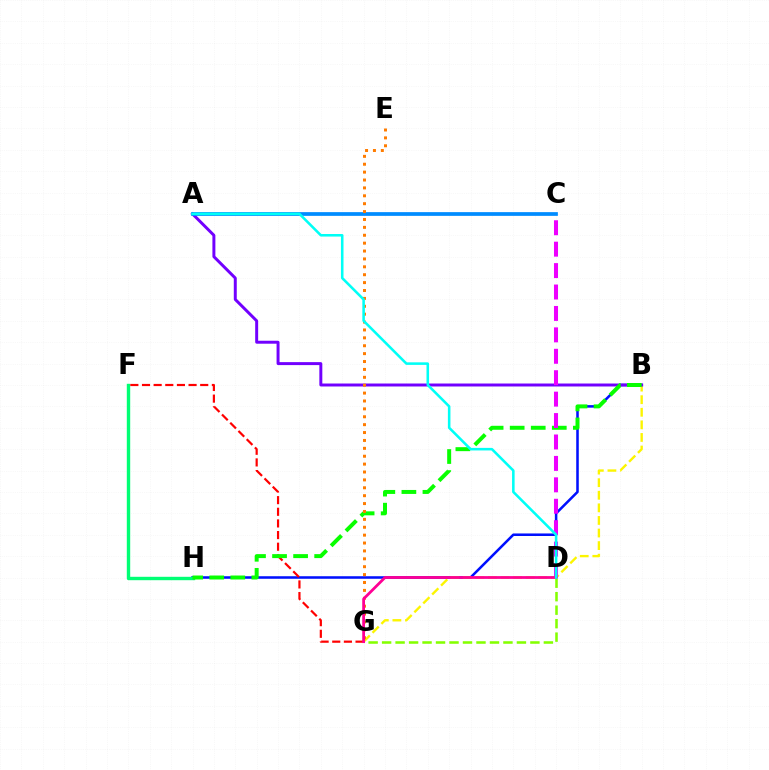{('B', 'H'): [{'color': '#0010ff', 'line_style': 'solid', 'thickness': 1.83}, {'color': '#08ff00', 'line_style': 'dashed', 'thickness': 2.86}], ('F', 'H'): [{'color': '#00ff74', 'line_style': 'solid', 'thickness': 2.45}], ('B', 'G'): [{'color': '#fcf500', 'line_style': 'dashed', 'thickness': 1.71}], ('F', 'G'): [{'color': '#ff0000', 'line_style': 'dashed', 'thickness': 1.58}], ('A', 'B'): [{'color': '#7200ff', 'line_style': 'solid', 'thickness': 2.14}], ('A', 'C'): [{'color': '#008cff', 'line_style': 'solid', 'thickness': 2.68}], ('C', 'D'): [{'color': '#ee00ff', 'line_style': 'dashed', 'thickness': 2.91}], ('E', 'G'): [{'color': '#ff7c00', 'line_style': 'dotted', 'thickness': 2.14}], ('D', 'G'): [{'color': '#84ff00', 'line_style': 'dashed', 'thickness': 1.83}, {'color': '#ff0094', 'line_style': 'solid', 'thickness': 2.0}], ('A', 'D'): [{'color': '#00fff6', 'line_style': 'solid', 'thickness': 1.84}]}